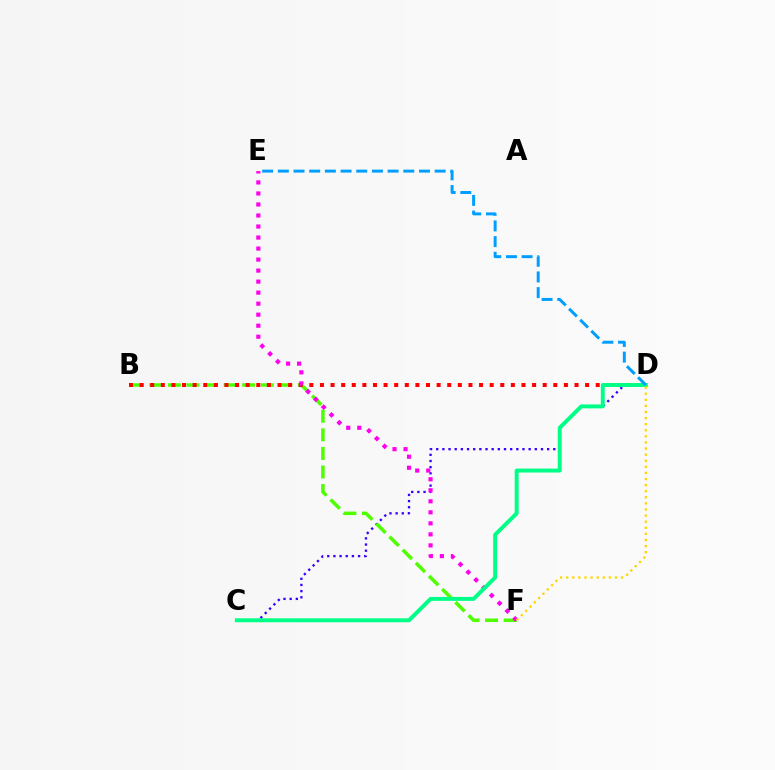{('C', 'D'): [{'color': '#3700ff', 'line_style': 'dotted', 'thickness': 1.67}, {'color': '#00ff86', 'line_style': 'solid', 'thickness': 2.84}], ('B', 'F'): [{'color': '#4fff00', 'line_style': 'dashed', 'thickness': 2.52}], ('B', 'D'): [{'color': '#ff0000', 'line_style': 'dotted', 'thickness': 2.88}], ('E', 'F'): [{'color': '#ff00ed', 'line_style': 'dotted', 'thickness': 2.99}], ('D', 'E'): [{'color': '#009eff', 'line_style': 'dashed', 'thickness': 2.13}], ('D', 'F'): [{'color': '#ffd500', 'line_style': 'dotted', 'thickness': 1.66}]}